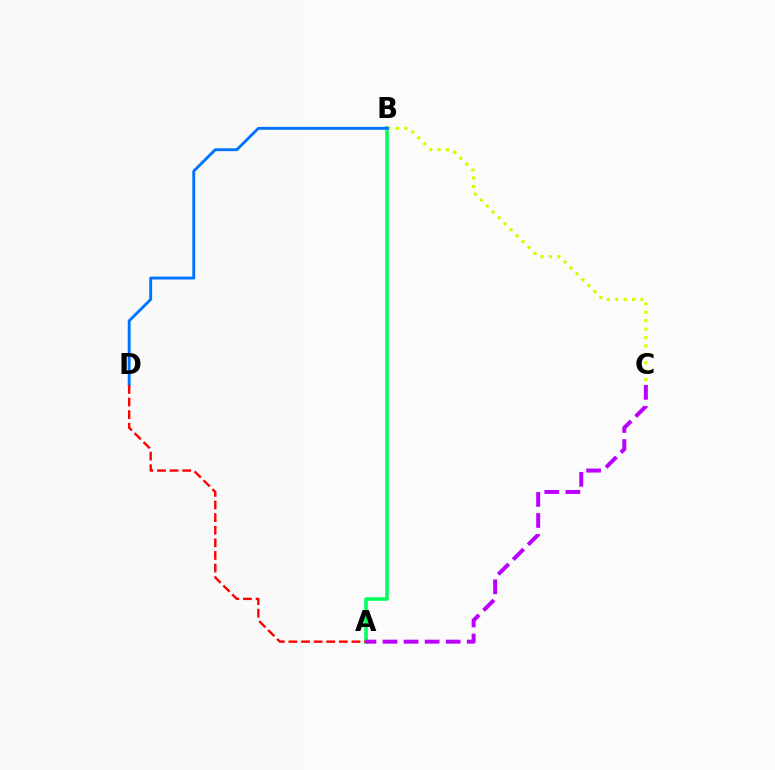{('A', 'B'): [{'color': '#00ff5c', 'line_style': 'solid', 'thickness': 2.57}], ('B', 'C'): [{'color': '#d1ff00', 'line_style': 'dotted', 'thickness': 2.28}], ('B', 'D'): [{'color': '#0074ff', 'line_style': 'solid', 'thickness': 2.07}], ('A', 'D'): [{'color': '#ff0000', 'line_style': 'dashed', 'thickness': 1.71}], ('A', 'C'): [{'color': '#b900ff', 'line_style': 'dashed', 'thickness': 2.86}]}